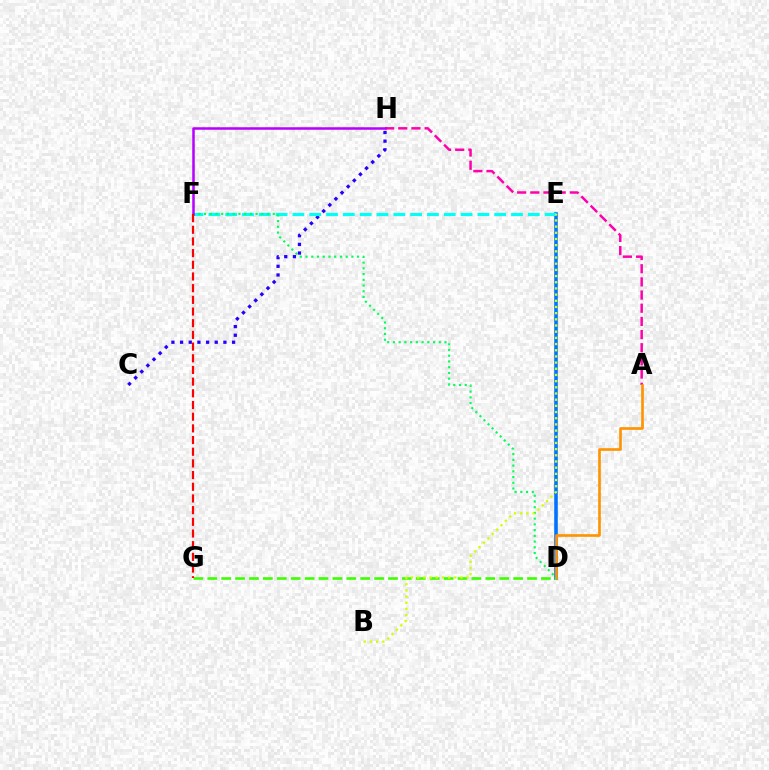{('D', 'E'): [{'color': '#0074ff', 'line_style': 'solid', 'thickness': 2.57}], ('C', 'H'): [{'color': '#2500ff', 'line_style': 'dotted', 'thickness': 2.35}], ('E', 'F'): [{'color': '#00fff6', 'line_style': 'dashed', 'thickness': 2.28}], ('D', 'F'): [{'color': '#00ff5c', 'line_style': 'dotted', 'thickness': 1.56}], ('A', 'H'): [{'color': '#ff00ac', 'line_style': 'dashed', 'thickness': 1.79}], ('A', 'D'): [{'color': '#ff9400', 'line_style': 'solid', 'thickness': 1.92}], ('F', 'H'): [{'color': '#b900ff', 'line_style': 'solid', 'thickness': 1.81}], ('D', 'G'): [{'color': '#3dff00', 'line_style': 'dashed', 'thickness': 1.89}], ('B', 'E'): [{'color': '#d1ff00', 'line_style': 'dotted', 'thickness': 1.68}], ('F', 'G'): [{'color': '#ff0000', 'line_style': 'dashed', 'thickness': 1.59}]}